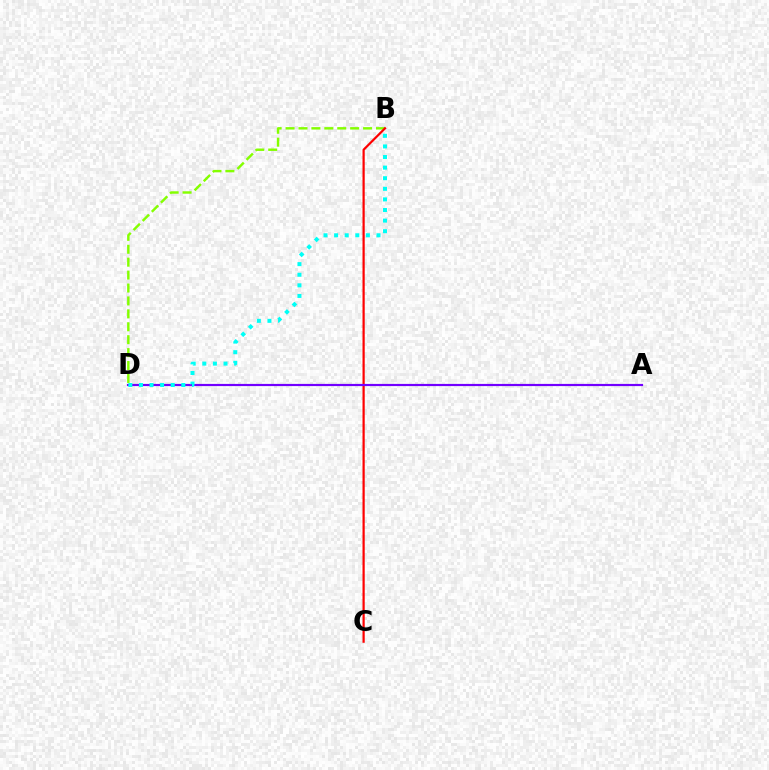{('B', 'D'): [{'color': '#84ff00', 'line_style': 'dashed', 'thickness': 1.75}, {'color': '#00fff6', 'line_style': 'dotted', 'thickness': 2.88}], ('B', 'C'): [{'color': '#ff0000', 'line_style': 'solid', 'thickness': 1.59}], ('A', 'D'): [{'color': '#7200ff', 'line_style': 'solid', 'thickness': 1.57}]}